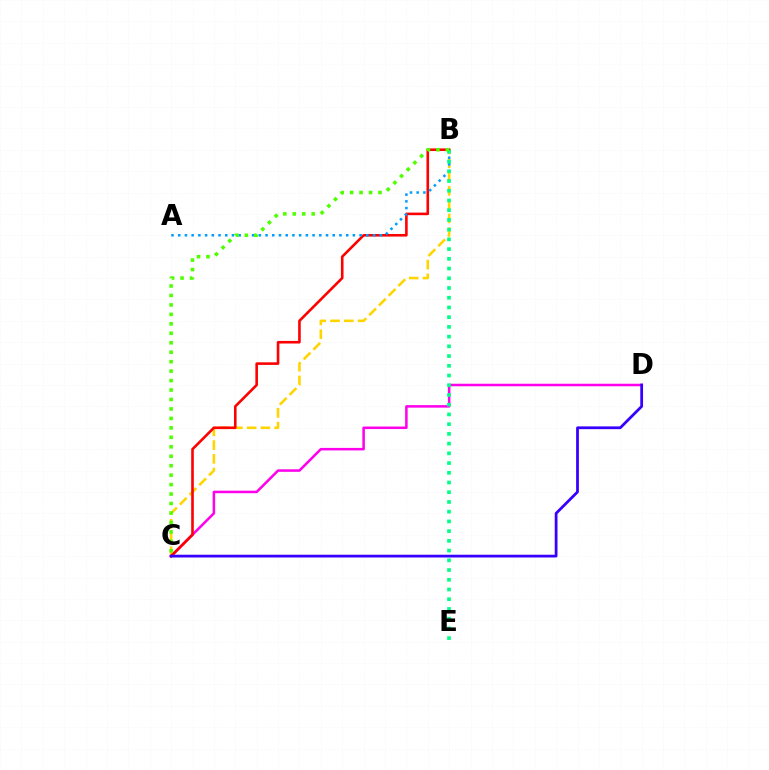{('B', 'C'): [{'color': '#ffd500', 'line_style': 'dashed', 'thickness': 1.87}, {'color': '#ff0000', 'line_style': 'solid', 'thickness': 1.87}, {'color': '#4fff00', 'line_style': 'dotted', 'thickness': 2.57}], ('C', 'D'): [{'color': '#ff00ed', 'line_style': 'solid', 'thickness': 1.82}, {'color': '#3700ff', 'line_style': 'solid', 'thickness': 2.0}], ('A', 'B'): [{'color': '#009eff', 'line_style': 'dotted', 'thickness': 1.83}], ('B', 'E'): [{'color': '#00ff86', 'line_style': 'dotted', 'thickness': 2.64}]}